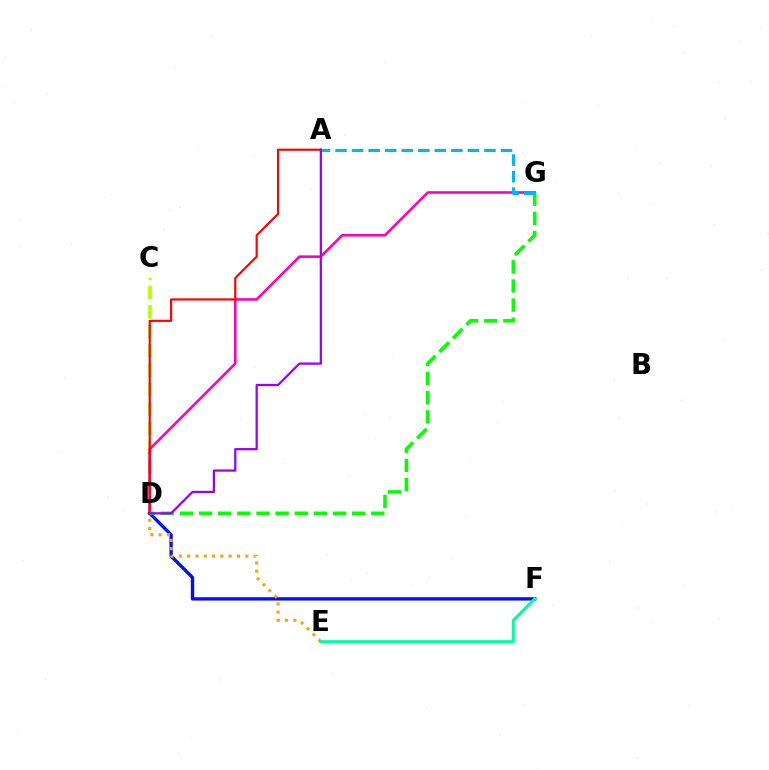{('C', 'D'): [{'color': '#b3ff00', 'line_style': 'dashed', 'thickness': 2.64}], ('D', 'G'): [{'color': '#ff00bd', 'line_style': 'solid', 'thickness': 1.87}, {'color': '#08ff00', 'line_style': 'dashed', 'thickness': 2.6}], ('D', 'F'): [{'color': '#0010ff', 'line_style': 'solid', 'thickness': 2.41}], ('A', 'D'): [{'color': '#ff0000', 'line_style': 'solid', 'thickness': 1.56}, {'color': '#9b00ff', 'line_style': 'solid', 'thickness': 1.62}], ('D', 'E'): [{'color': '#ffa500', 'line_style': 'dotted', 'thickness': 2.26}], ('E', 'F'): [{'color': '#00ff9d', 'line_style': 'solid', 'thickness': 2.15}], ('A', 'G'): [{'color': '#00b5ff', 'line_style': 'dashed', 'thickness': 2.25}]}